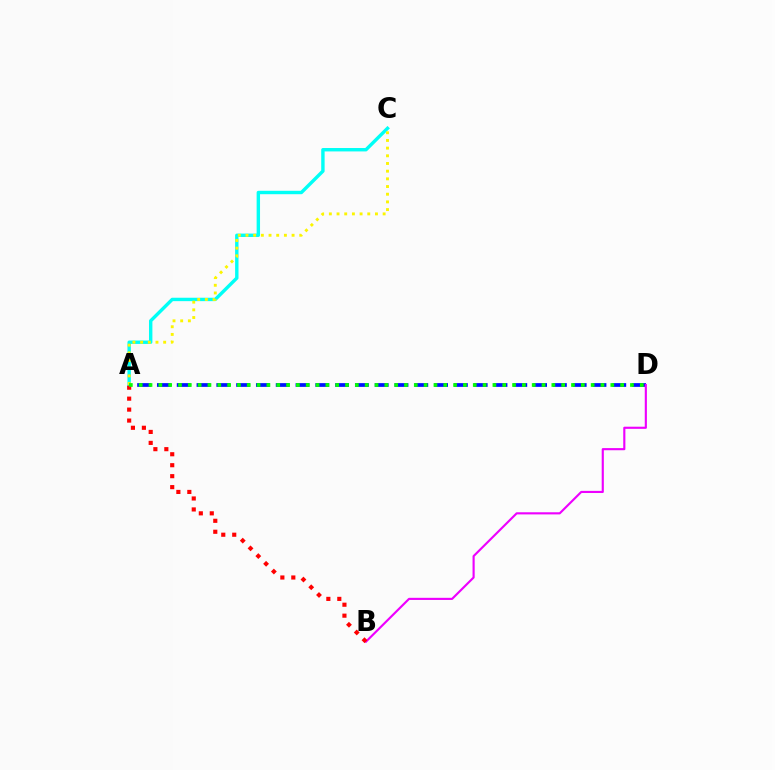{('A', 'D'): [{'color': '#0010ff', 'line_style': 'dashed', 'thickness': 2.69}, {'color': '#08ff00', 'line_style': 'dotted', 'thickness': 2.67}], ('B', 'D'): [{'color': '#ee00ff', 'line_style': 'solid', 'thickness': 1.54}], ('A', 'C'): [{'color': '#00fff6', 'line_style': 'solid', 'thickness': 2.45}, {'color': '#fcf500', 'line_style': 'dotted', 'thickness': 2.09}], ('A', 'B'): [{'color': '#ff0000', 'line_style': 'dotted', 'thickness': 2.98}]}